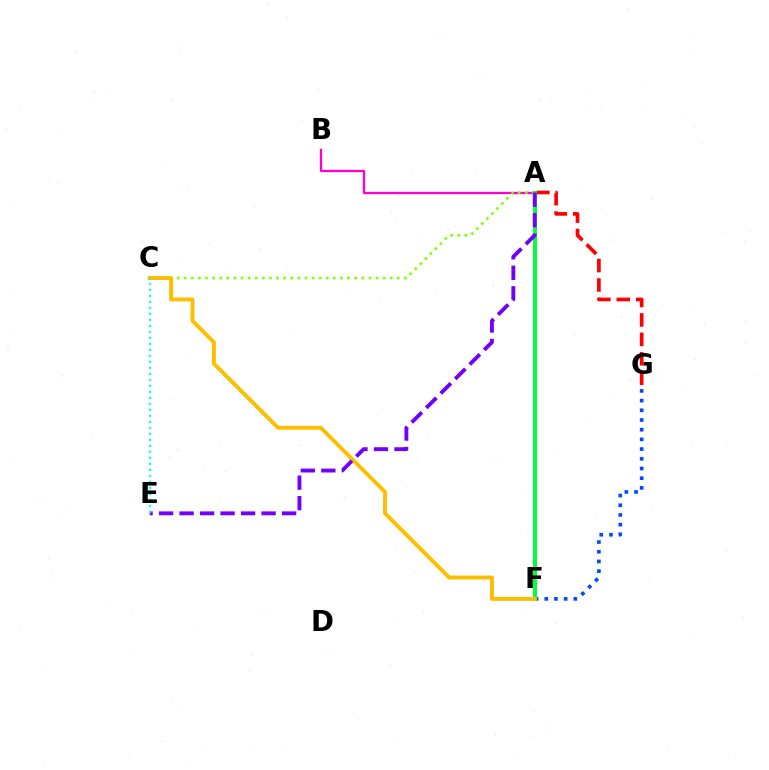{('A', 'B'): [{'color': '#ff00cf', 'line_style': 'solid', 'thickness': 1.66}], ('A', 'C'): [{'color': '#84ff00', 'line_style': 'dotted', 'thickness': 1.93}], ('F', 'G'): [{'color': '#004bff', 'line_style': 'dotted', 'thickness': 2.63}], ('A', 'G'): [{'color': '#ff0000', 'line_style': 'dashed', 'thickness': 2.64}], ('A', 'F'): [{'color': '#00ff39', 'line_style': 'solid', 'thickness': 2.84}], ('C', 'F'): [{'color': '#ffbd00', 'line_style': 'solid', 'thickness': 2.8}], ('A', 'E'): [{'color': '#7200ff', 'line_style': 'dashed', 'thickness': 2.79}], ('C', 'E'): [{'color': '#00fff6', 'line_style': 'dotted', 'thickness': 1.63}]}